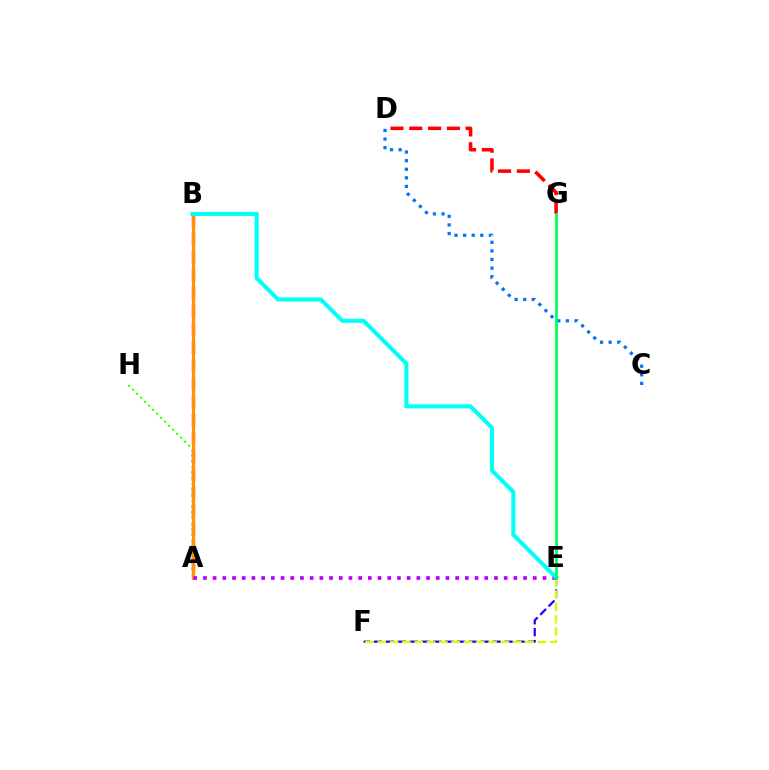{('A', 'H'): [{'color': '#3dff00', 'line_style': 'dotted', 'thickness': 1.54}], ('A', 'B'): [{'color': '#ff00ac', 'line_style': 'dashed', 'thickness': 2.46}, {'color': '#ff9400', 'line_style': 'solid', 'thickness': 2.27}], ('E', 'F'): [{'color': '#2500ff', 'line_style': 'dashed', 'thickness': 1.61}, {'color': '#d1ff00', 'line_style': 'dashed', 'thickness': 1.67}], ('A', 'E'): [{'color': '#b900ff', 'line_style': 'dotted', 'thickness': 2.64}], ('D', 'G'): [{'color': '#ff0000', 'line_style': 'dashed', 'thickness': 2.55}], ('C', 'D'): [{'color': '#0074ff', 'line_style': 'dotted', 'thickness': 2.34}], ('B', 'E'): [{'color': '#00fff6', 'line_style': 'solid', 'thickness': 2.93}], ('E', 'G'): [{'color': '#00ff5c', 'line_style': 'solid', 'thickness': 1.97}]}